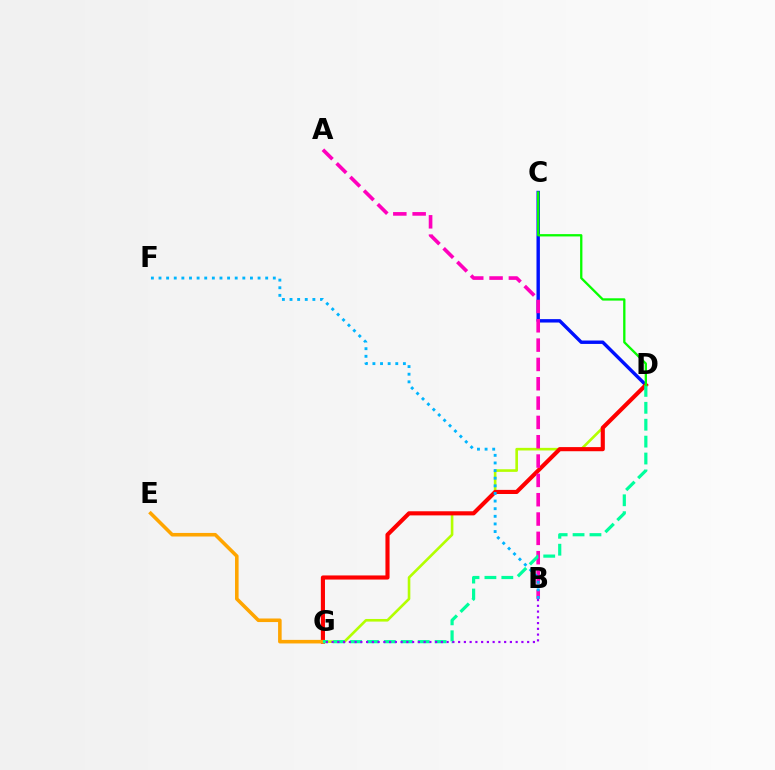{('C', 'D'): [{'color': '#0010ff', 'line_style': 'solid', 'thickness': 2.45}, {'color': '#08ff00', 'line_style': 'solid', 'thickness': 1.66}], ('D', 'G'): [{'color': '#b3ff00', 'line_style': 'solid', 'thickness': 1.89}, {'color': '#ff0000', 'line_style': 'solid', 'thickness': 2.97}, {'color': '#00ff9d', 'line_style': 'dashed', 'thickness': 2.3}], ('A', 'B'): [{'color': '#ff00bd', 'line_style': 'dashed', 'thickness': 2.63}], ('E', 'G'): [{'color': '#ffa500', 'line_style': 'solid', 'thickness': 2.57}], ('B', 'F'): [{'color': '#00b5ff', 'line_style': 'dotted', 'thickness': 2.07}], ('B', 'G'): [{'color': '#9b00ff', 'line_style': 'dotted', 'thickness': 1.56}]}